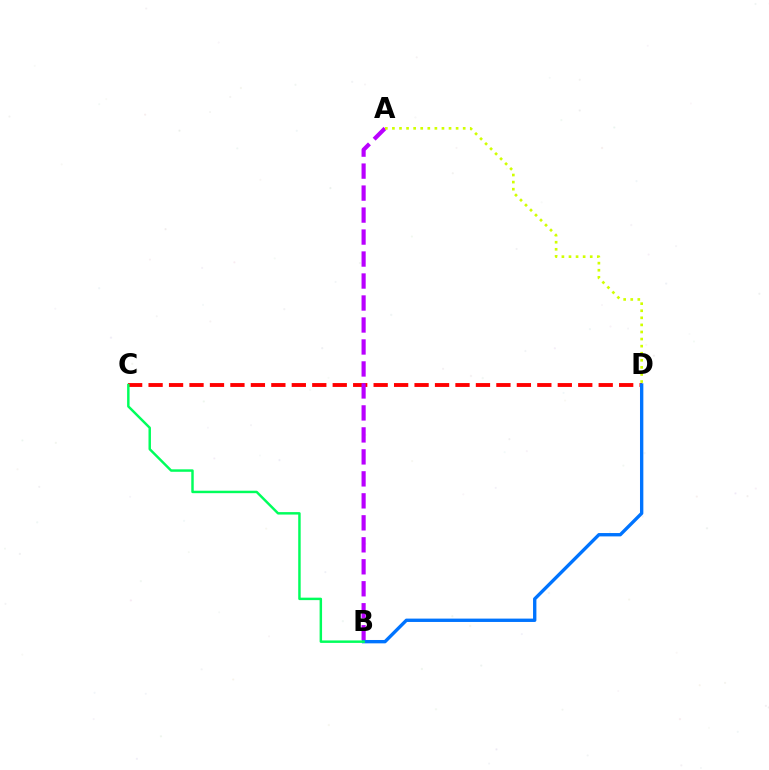{('C', 'D'): [{'color': '#ff0000', 'line_style': 'dashed', 'thickness': 2.78}], ('A', 'B'): [{'color': '#b900ff', 'line_style': 'dashed', 'thickness': 2.99}], ('A', 'D'): [{'color': '#d1ff00', 'line_style': 'dotted', 'thickness': 1.92}], ('B', 'D'): [{'color': '#0074ff', 'line_style': 'solid', 'thickness': 2.42}], ('B', 'C'): [{'color': '#00ff5c', 'line_style': 'solid', 'thickness': 1.77}]}